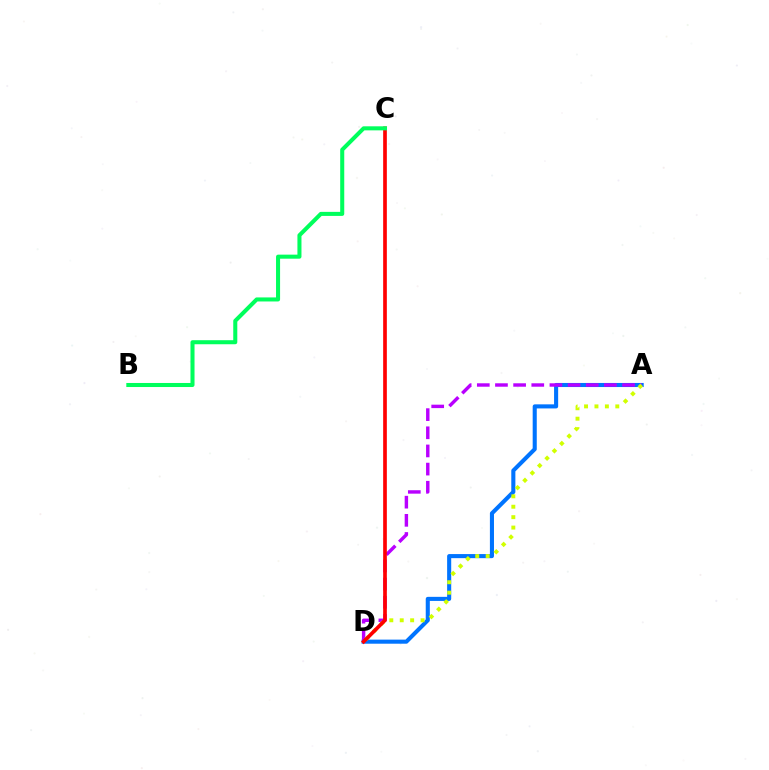{('A', 'D'): [{'color': '#0074ff', 'line_style': 'solid', 'thickness': 2.94}, {'color': '#b900ff', 'line_style': 'dashed', 'thickness': 2.47}, {'color': '#d1ff00', 'line_style': 'dotted', 'thickness': 2.83}], ('C', 'D'): [{'color': '#ff0000', 'line_style': 'solid', 'thickness': 2.65}], ('B', 'C'): [{'color': '#00ff5c', 'line_style': 'solid', 'thickness': 2.91}]}